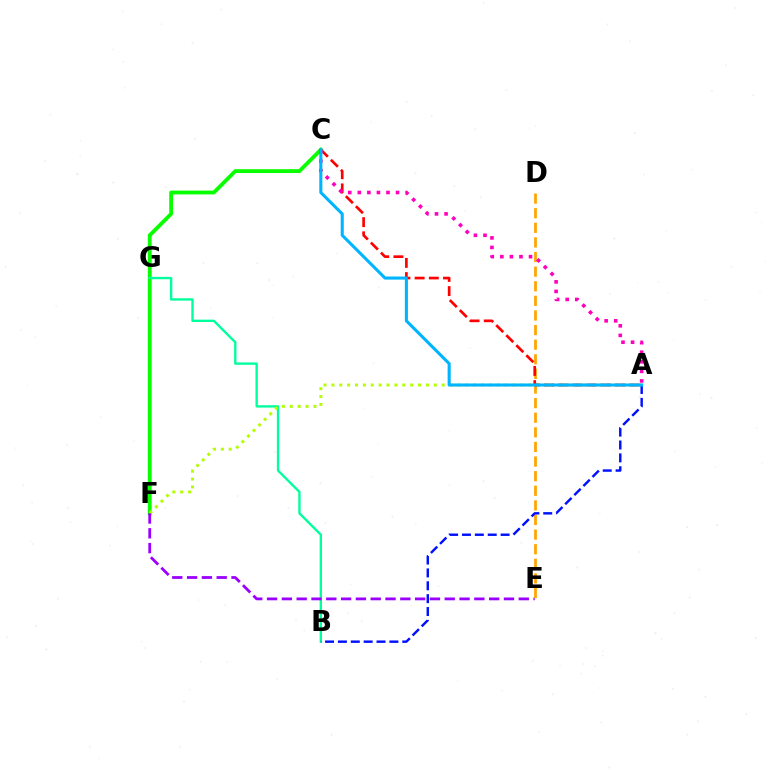{('C', 'F'): [{'color': '#08ff00', 'line_style': 'solid', 'thickness': 2.76}], ('B', 'G'): [{'color': '#00ff9d', 'line_style': 'solid', 'thickness': 1.7}], ('A', 'F'): [{'color': '#b3ff00', 'line_style': 'dotted', 'thickness': 2.14}], ('E', 'F'): [{'color': '#9b00ff', 'line_style': 'dashed', 'thickness': 2.01}], ('D', 'E'): [{'color': '#ffa500', 'line_style': 'dashed', 'thickness': 1.98}], ('A', 'C'): [{'color': '#ff0000', 'line_style': 'dashed', 'thickness': 1.93}, {'color': '#ff00bd', 'line_style': 'dotted', 'thickness': 2.6}, {'color': '#00b5ff', 'line_style': 'solid', 'thickness': 2.22}], ('A', 'B'): [{'color': '#0010ff', 'line_style': 'dashed', 'thickness': 1.75}]}